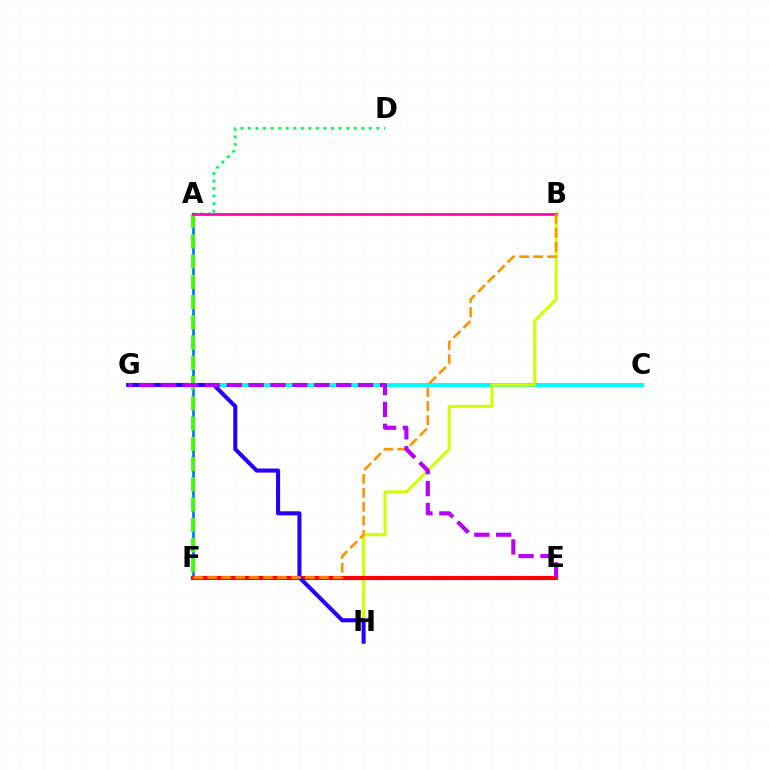{('C', 'G'): [{'color': '#00fff6', 'line_style': 'solid', 'thickness': 2.89}], ('A', 'D'): [{'color': '#00ff5c', 'line_style': 'dotted', 'thickness': 2.05}], ('B', 'H'): [{'color': '#d1ff00', 'line_style': 'solid', 'thickness': 2.21}], ('A', 'F'): [{'color': '#0074ff', 'line_style': 'solid', 'thickness': 1.93}, {'color': '#3dff00', 'line_style': 'dashed', 'thickness': 2.75}], ('E', 'F'): [{'color': '#ff0000', 'line_style': 'solid', 'thickness': 2.97}], ('A', 'B'): [{'color': '#ff00ac', 'line_style': 'solid', 'thickness': 1.94}], ('G', 'H'): [{'color': '#2500ff', 'line_style': 'solid', 'thickness': 2.93}], ('B', 'F'): [{'color': '#ff9400', 'line_style': 'dashed', 'thickness': 1.9}], ('E', 'G'): [{'color': '#b900ff', 'line_style': 'dashed', 'thickness': 2.97}]}